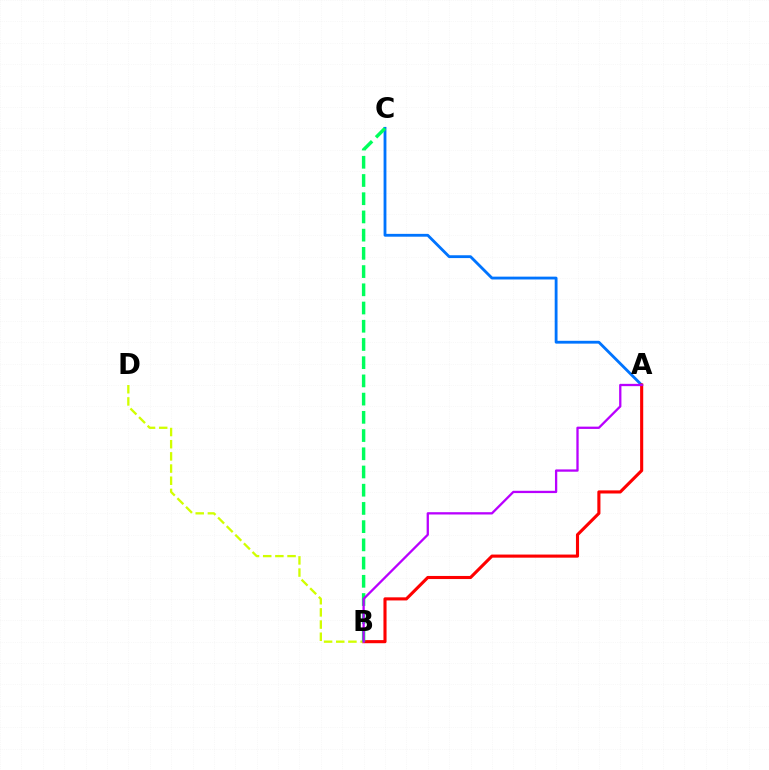{('A', 'C'): [{'color': '#0074ff', 'line_style': 'solid', 'thickness': 2.03}], ('A', 'B'): [{'color': '#ff0000', 'line_style': 'solid', 'thickness': 2.23}, {'color': '#b900ff', 'line_style': 'solid', 'thickness': 1.65}], ('B', 'D'): [{'color': '#d1ff00', 'line_style': 'dashed', 'thickness': 1.65}], ('B', 'C'): [{'color': '#00ff5c', 'line_style': 'dashed', 'thickness': 2.47}]}